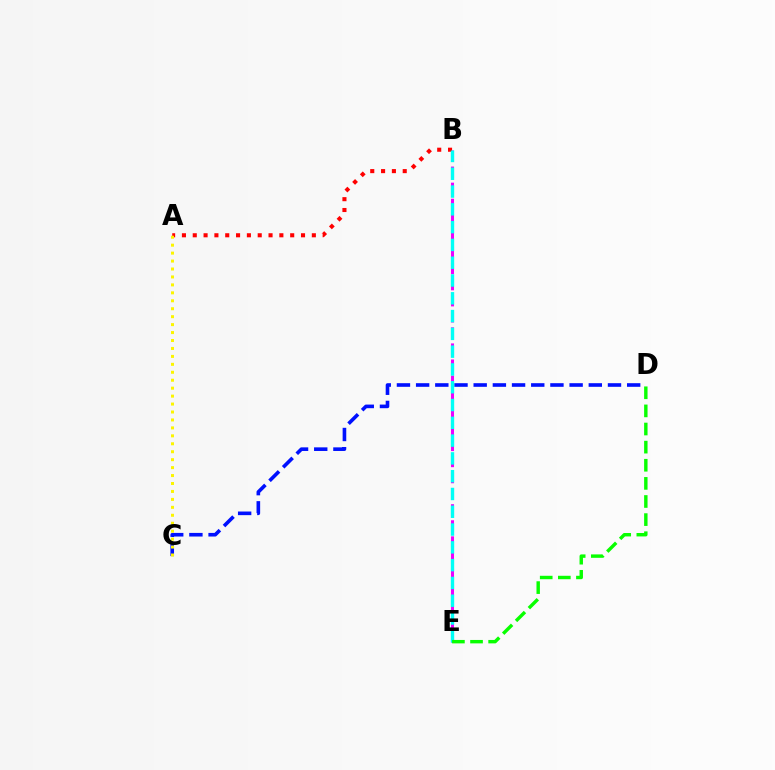{('B', 'E'): [{'color': '#ee00ff', 'line_style': 'dashed', 'thickness': 2.18}, {'color': '#00fff6', 'line_style': 'dashed', 'thickness': 2.42}], ('A', 'B'): [{'color': '#ff0000', 'line_style': 'dotted', 'thickness': 2.94}], ('C', 'D'): [{'color': '#0010ff', 'line_style': 'dashed', 'thickness': 2.61}], ('A', 'C'): [{'color': '#fcf500', 'line_style': 'dotted', 'thickness': 2.16}], ('D', 'E'): [{'color': '#08ff00', 'line_style': 'dashed', 'thickness': 2.46}]}